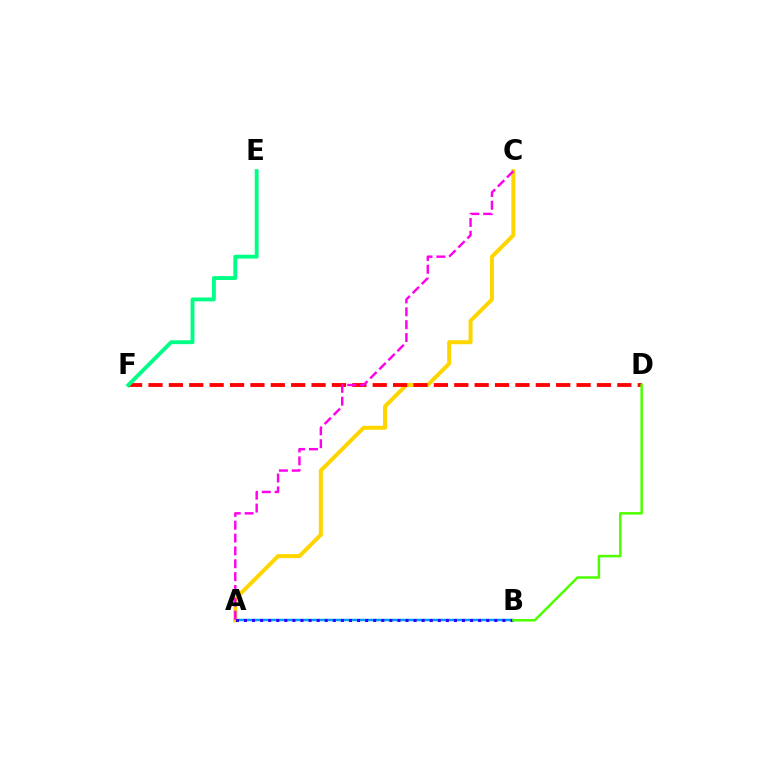{('A', 'B'): [{'color': '#009eff', 'line_style': 'solid', 'thickness': 1.79}, {'color': '#3700ff', 'line_style': 'dotted', 'thickness': 2.19}], ('A', 'C'): [{'color': '#ffd500', 'line_style': 'solid', 'thickness': 2.88}, {'color': '#ff00ed', 'line_style': 'dashed', 'thickness': 1.75}], ('D', 'F'): [{'color': '#ff0000', 'line_style': 'dashed', 'thickness': 2.77}], ('E', 'F'): [{'color': '#00ff86', 'line_style': 'solid', 'thickness': 2.79}], ('B', 'D'): [{'color': '#4fff00', 'line_style': 'solid', 'thickness': 1.8}]}